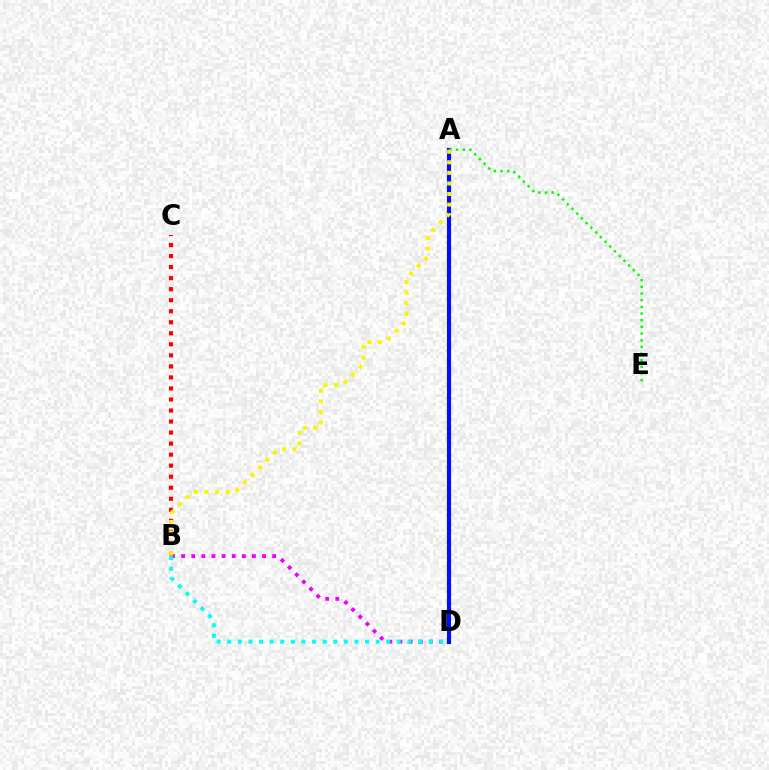{('B', 'D'): [{'color': '#ee00ff', 'line_style': 'dotted', 'thickness': 2.75}, {'color': '#00fff6', 'line_style': 'dotted', 'thickness': 2.88}], ('A', 'D'): [{'color': '#0010ff', 'line_style': 'solid', 'thickness': 2.99}], ('A', 'E'): [{'color': '#08ff00', 'line_style': 'dotted', 'thickness': 1.81}], ('B', 'C'): [{'color': '#ff0000', 'line_style': 'dotted', 'thickness': 3.0}], ('A', 'B'): [{'color': '#fcf500', 'line_style': 'dotted', 'thickness': 2.87}]}